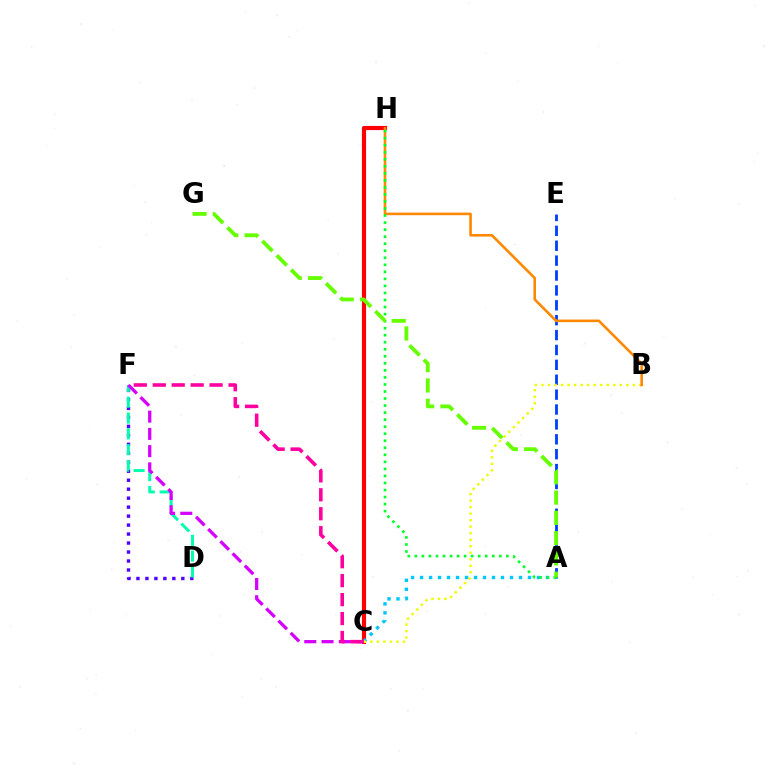{('C', 'H'): [{'color': '#ff0000', 'line_style': 'solid', 'thickness': 2.99}], ('A', 'E'): [{'color': '#003fff', 'line_style': 'dashed', 'thickness': 2.02}], ('D', 'F'): [{'color': '#4f00ff', 'line_style': 'dotted', 'thickness': 2.44}, {'color': '#00ffaf', 'line_style': 'dashed', 'thickness': 2.15}], ('A', 'C'): [{'color': '#00c7ff', 'line_style': 'dotted', 'thickness': 2.44}], ('B', 'C'): [{'color': '#eeff00', 'line_style': 'dotted', 'thickness': 1.77}], ('C', 'F'): [{'color': '#d600ff', 'line_style': 'dashed', 'thickness': 2.34}, {'color': '#ff00a0', 'line_style': 'dashed', 'thickness': 2.57}], ('B', 'H'): [{'color': '#ff8800', 'line_style': 'solid', 'thickness': 1.87}], ('A', 'H'): [{'color': '#00ff27', 'line_style': 'dotted', 'thickness': 1.91}], ('A', 'G'): [{'color': '#66ff00', 'line_style': 'dashed', 'thickness': 2.76}]}